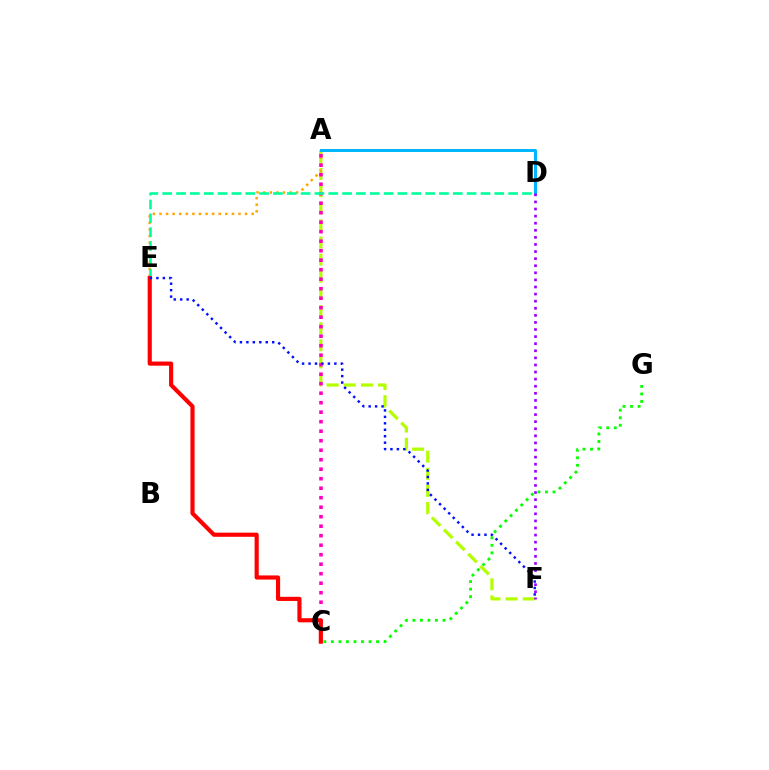{('A', 'F'): [{'color': '#b3ff00', 'line_style': 'dashed', 'thickness': 2.33}], ('A', 'E'): [{'color': '#ffa500', 'line_style': 'dotted', 'thickness': 1.79}], ('C', 'G'): [{'color': '#08ff00', 'line_style': 'dotted', 'thickness': 2.05}], ('A', 'D'): [{'color': '#00b5ff', 'line_style': 'solid', 'thickness': 2.16}], ('A', 'C'): [{'color': '#ff00bd', 'line_style': 'dotted', 'thickness': 2.58}], ('D', 'F'): [{'color': '#9b00ff', 'line_style': 'dotted', 'thickness': 1.93}], ('D', 'E'): [{'color': '#00ff9d', 'line_style': 'dashed', 'thickness': 1.88}], ('C', 'E'): [{'color': '#ff0000', 'line_style': 'solid', 'thickness': 2.99}], ('E', 'F'): [{'color': '#0010ff', 'line_style': 'dotted', 'thickness': 1.75}]}